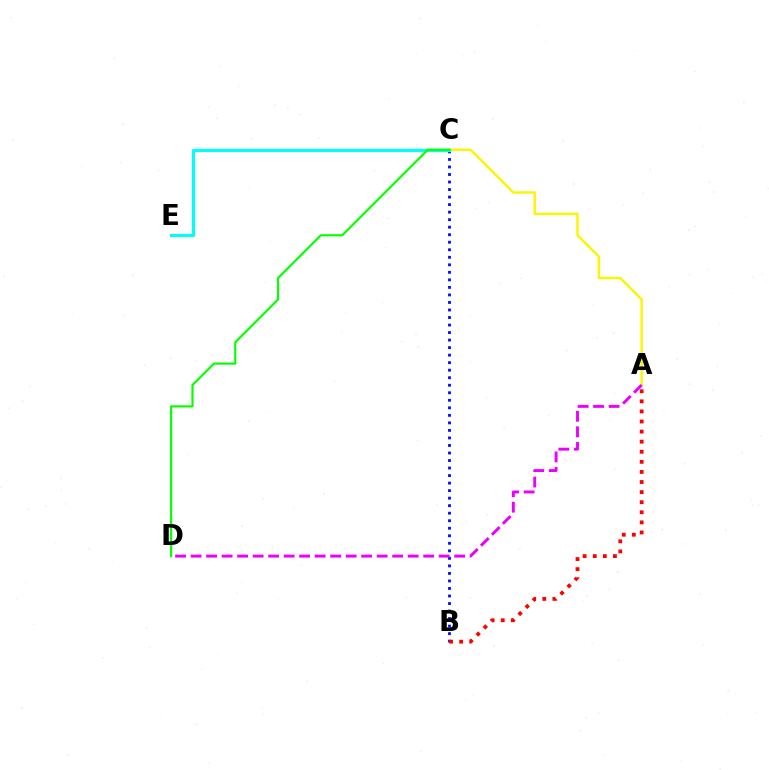{('A', 'C'): [{'color': '#fcf500', 'line_style': 'solid', 'thickness': 1.74}], ('B', 'C'): [{'color': '#0010ff', 'line_style': 'dotted', 'thickness': 2.04}], ('C', 'E'): [{'color': '#00fff6', 'line_style': 'solid', 'thickness': 2.28}], ('A', 'D'): [{'color': '#ee00ff', 'line_style': 'dashed', 'thickness': 2.11}], ('A', 'B'): [{'color': '#ff0000', 'line_style': 'dotted', 'thickness': 2.74}], ('C', 'D'): [{'color': '#08ff00', 'line_style': 'solid', 'thickness': 1.57}]}